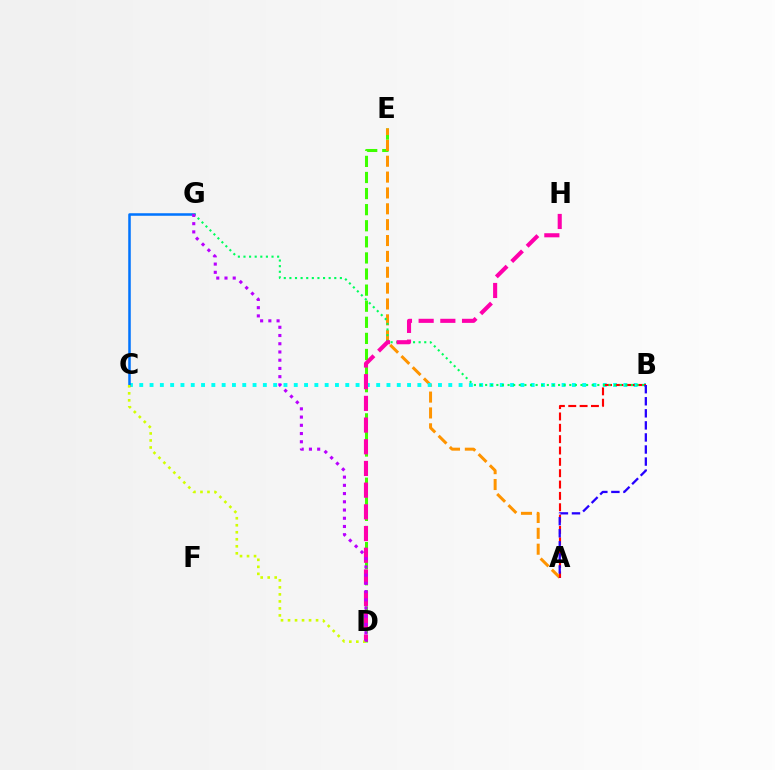{('D', 'E'): [{'color': '#3dff00', 'line_style': 'dashed', 'thickness': 2.19}], ('A', 'E'): [{'color': '#ff9400', 'line_style': 'dashed', 'thickness': 2.15}], ('B', 'C'): [{'color': '#00fff6', 'line_style': 'dotted', 'thickness': 2.8}], ('C', 'G'): [{'color': '#0074ff', 'line_style': 'solid', 'thickness': 1.82}], ('A', 'B'): [{'color': '#ff0000', 'line_style': 'dashed', 'thickness': 1.54}, {'color': '#2500ff', 'line_style': 'dashed', 'thickness': 1.64}], ('B', 'G'): [{'color': '#00ff5c', 'line_style': 'dotted', 'thickness': 1.52}], ('D', 'H'): [{'color': '#ff00ac', 'line_style': 'dashed', 'thickness': 2.95}], ('C', 'D'): [{'color': '#d1ff00', 'line_style': 'dotted', 'thickness': 1.9}], ('D', 'G'): [{'color': '#b900ff', 'line_style': 'dotted', 'thickness': 2.24}]}